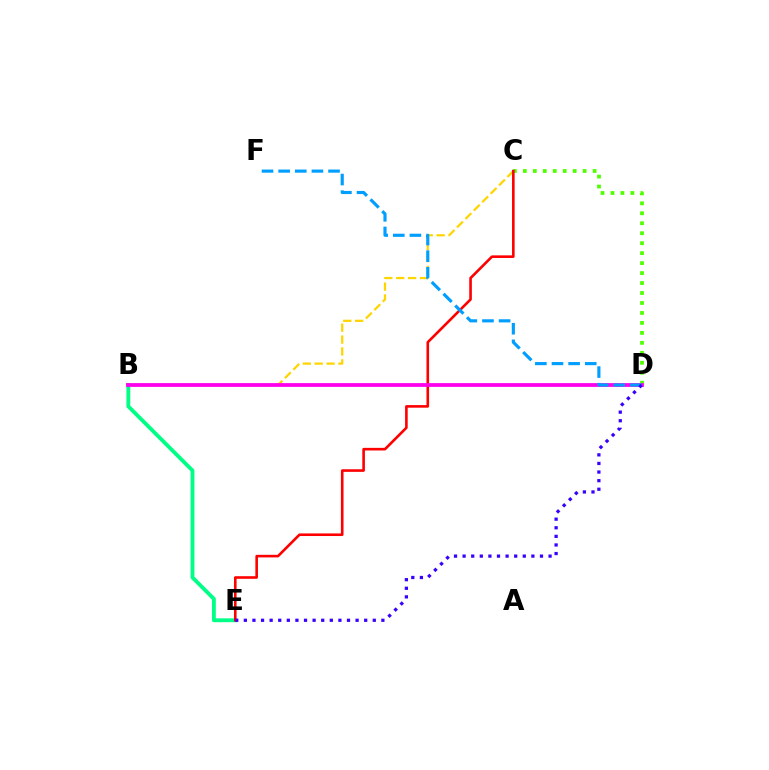{('C', 'D'): [{'color': '#4fff00', 'line_style': 'dotted', 'thickness': 2.71}], ('B', 'C'): [{'color': '#ffd500', 'line_style': 'dashed', 'thickness': 1.61}], ('B', 'E'): [{'color': '#00ff86', 'line_style': 'solid', 'thickness': 2.76}], ('C', 'E'): [{'color': '#ff0000', 'line_style': 'solid', 'thickness': 1.88}], ('B', 'D'): [{'color': '#ff00ed', 'line_style': 'solid', 'thickness': 2.72}], ('D', 'F'): [{'color': '#009eff', 'line_style': 'dashed', 'thickness': 2.26}], ('D', 'E'): [{'color': '#3700ff', 'line_style': 'dotted', 'thickness': 2.34}]}